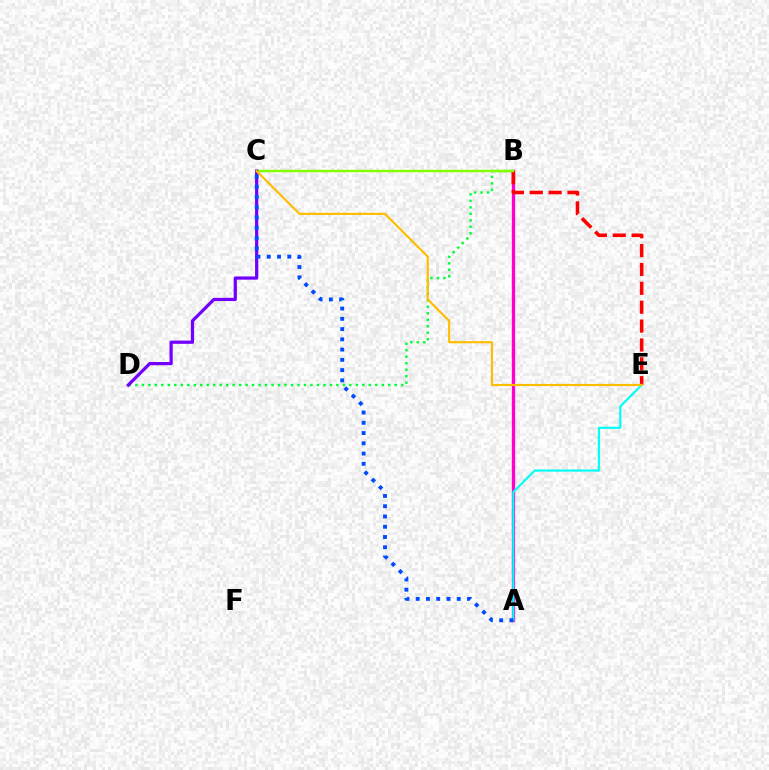{('B', 'D'): [{'color': '#00ff39', 'line_style': 'dotted', 'thickness': 1.76}], ('A', 'B'): [{'color': '#ff00cf', 'line_style': 'solid', 'thickness': 2.4}], ('B', 'E'): [{'color': '#ff0000', 'line_style': 'dashed', 'thickness': 2.56}], ('B', 'C'): [{'color': '#84ff00', 'line_style': 'solid', 'thickness': 1.77}], ('C', 'D'): [{'color': '#7200ff', 'line_style': 'solid', 'thickness': 2.32}], ('A', 'E'): [{'color': '#00fff6', 'line_style': 'solid', 'thickness': 1.56}], ('C', 'E'): [{'color': '#ffbd00', 'line_style': 'solid', 'thickness': 1.55}], ('A', 'C'): [{'color': '#004bff', 'line_style': 'dotted', 'thickness': 2.79}]}